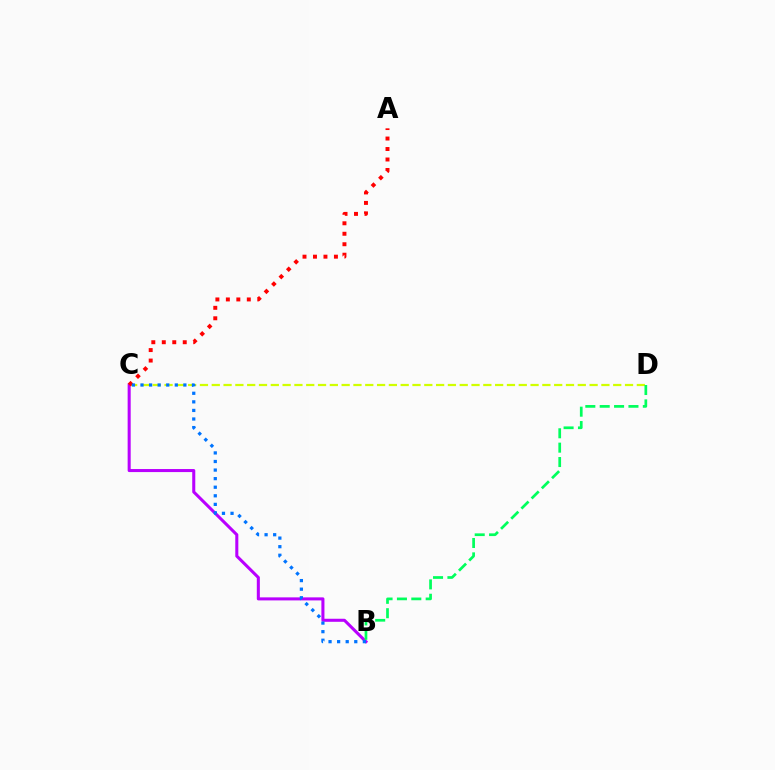{('C', 'D'): [{'color': '#d1ff00', 'line_style': 'dashed', 'thickness': 1.6}], ('B', 'C'): [{'color': '#b900ff', 'line_style': 'solid', 'thickness': 2.19}, {'color': '#0074ff', 'line_style': 'dotted', 'thickness': 2.33}], ('A', 'C'): [{'color': '#ff0000', 'line_style': 'dotted', 'thickness': 2.85}], ('B', 'D'): [{'color': '#00ff5c', 'line_style': 'dashed', 'thickness': 1.95}]}